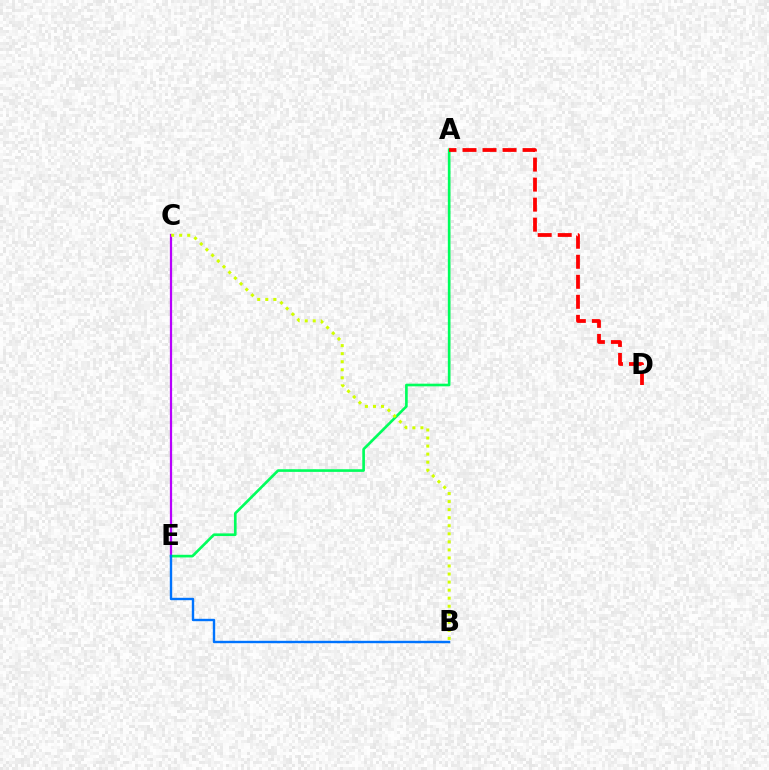{('C', 'E'): [{'color': '#b900ff', 'line_style': 'solid', 'thickness': 1.61}], ('A', 'E'): [{'color': '#00ff5c', 'line_style': 'solid', 'thickness': 1.91}], ('A', 'D'): [{'color': '#ff0000', 'line_style': 'dashed', 'thickness': 2.72}], ('B', 'E'): [{'color': '#0074ff', 'line_style': 'solid', 'thickness': 1.72}], ('B', 'C'): [{'color': '#d1ff00', 'line_style': 'dotted', 'thickness': 2.19}]}